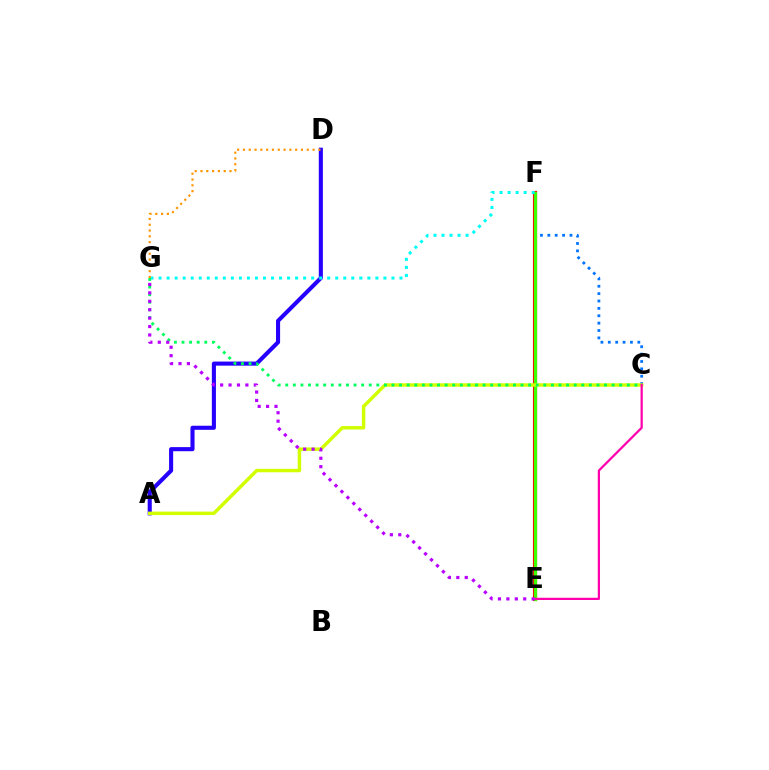{('A', 'D'): [{'color': '#2500ff', 'line_style': 'solid', 'thickness': 2.94}], ('C', 'F'): [{'color': '#0074ff', 'line_style': 'dotted', 'thickness': 2.0}], ('E', 'F'): [{'color': '#ff0000', 'line_style': 'solid', 'thickness': 2.99}, {'color': '#3dff00', 'line_style': 'solid', 'thickness': 2.33}], ('F', 'G'): [{'color': '#00fff6', 'line_style': 'dotted', 'thickness': 2.18}], ('A', 'C'): [{'color': '#d1ff00', 'line_style': 'solid', 'thickness': 2.48}], ('C', 'G'): [{'color': '#00ff5c', 'line_style': 'dotted', 'thickness': 2.06}], ('C', 'E'): [{'color': '#ff00ac', 'line_style': 'solid', 'thickness': 1.61}], ('D', 'G'): [{'color': '#ff9400', 'line_style': 'dotted', 'thickness': 1.58}], ('E', 'G'): [{'color': '#b900ff', 'line_style': 'dotted', 'thickness': 2.29}]}